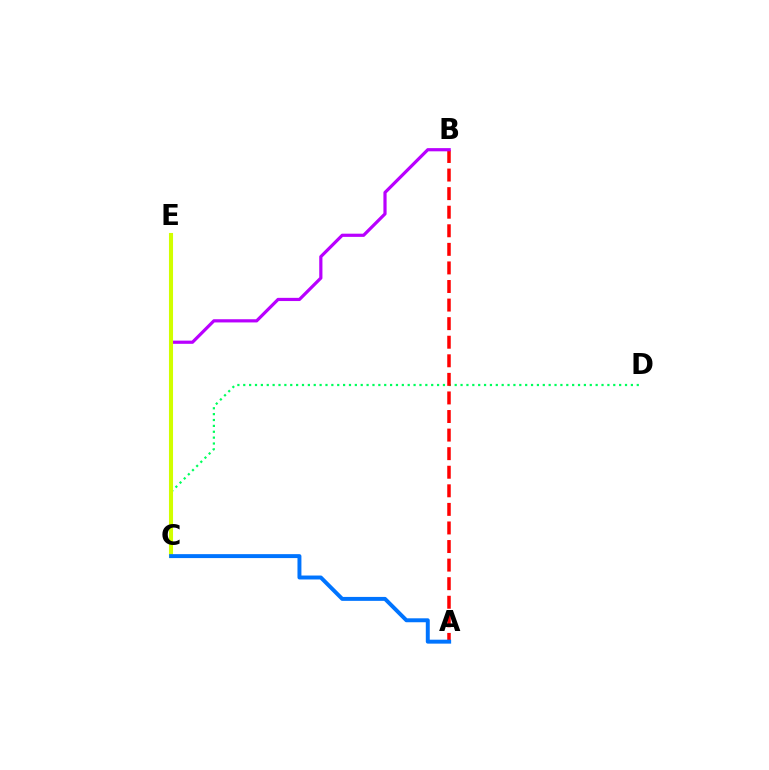{('C', 'D'): [{'color': '#00ff5c', 'line_style': 'dotted', 'thickness': 1.6}], ('A', 'B'): [{'color': '#ff0000', 'line_style': 'dashed', 'thickness': 2.52}], ('B', 'C'): [{'color': '#b900ff', 'line_style': 'solid', 'thickness': 2.3}], ('C', 'E'): [{'color': '#d1ff00', 'line_style': 'solid', 'thickness': 2.94}], ('A', 'C'): [{'color': '#0074ff', 'line_style': 'solid', 'thickness': 2.84}]}